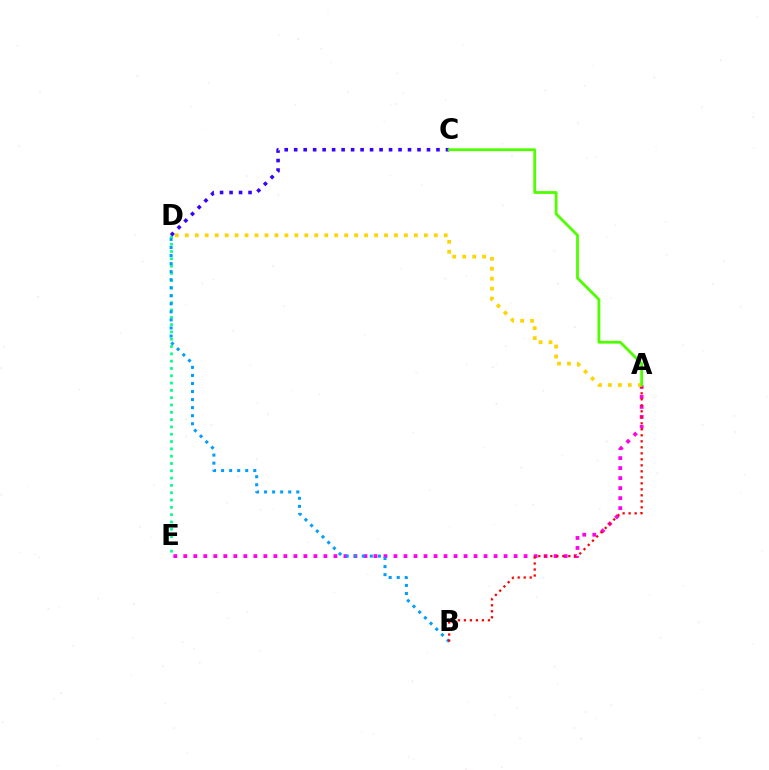{('A', 'E'): [{'color': '#ff00ed', 'line_style': 'dotted', 'thickness': 2.72}], ('D', 'E'): [{'color': '#00ff86', 'line_style': 'dotted', 'thickness': 1.99}], ('B', 'D'): [{'color': '#009eff', 'line_style': 'dotted', 'thickness': 2.19}], ('A', 'B'): [{'color': '#ff0000', 'line_style': 'dotted', 'thickness': 1.63}], ('A', 'D'): [{'color': '#ffd500', 'line_style': 'dotted', 'thickness': 2.71}], ('C', 'D'): [{'color': '#3700ff', 'line_style': 'dotted', 'thickness': 2.58}], ('A', 'C'): [{'color': '#4fff00', 'line_style': 'solid', 'thickness': 2.02}]}